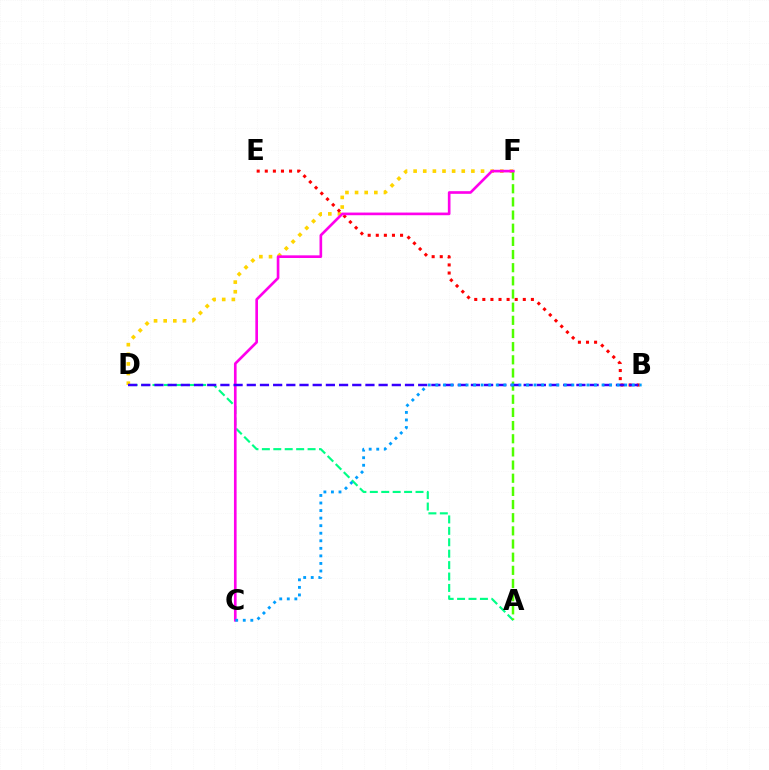{('A', 'D'): [{'color': '#00ff86', 'line_style': 'dashed', 'thickness': 1.55}], ('D', 'F'): [{'color': '#ffd500', 'line_style': 'dotted', 'thickness': 2.62}], ('B', 'E'): [{'color': '#ff0000', 'line_style': 'dotted', 'thickness': 2.2}], ('A', 'F'): [{'color': '#4fff00', 'line_style': 'dashed', 'thickness': 1.79}], ('C', 'F'): [{'color': '#ff00ed', 'line_style': 'solid', 'thickness': 1.91}], ('B', 'D'): [{'color': '#3700ff', 'line_style': 'dashed', 'thickness': 1.79}], ('B', 'C'): [{'color': '#009eff', 'line_style': 'dotted', 'thickness': 2.05}]}